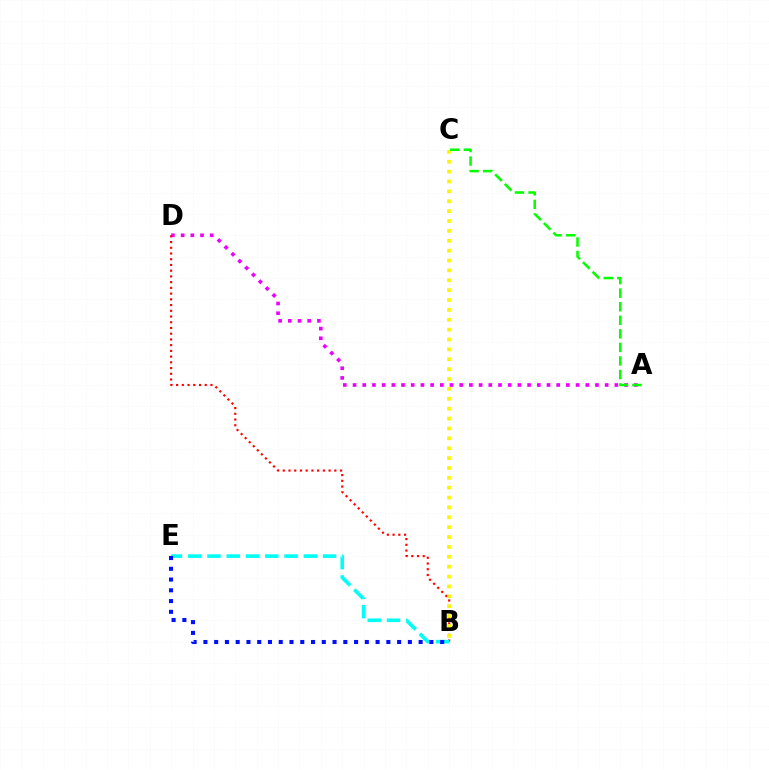{('A', 'D'): [{'color': '#ee00ff', 'line_style': 'dotted', 'thickness': 2.63}], ('B', 'D'): [{'color': '#ff0000', 'line_style': 'dotted', 'thickness': 1.56}], ('B', 'C'): [{'color': '#fcf500', 'line_style': 'dotted', 'thickness': 2.68}], ('A', 'C'): [{'color': '#08ff00', 'line_style': 'dashed', 'thickness': 1.84}], ('B', 'E'): [{'color': '#00fff6', 'line_style': 'dashed', 'thickness': 2.62}, {'color': '#0010ff', 'line_style': 'dotted', 'thickness': 2.92}]}